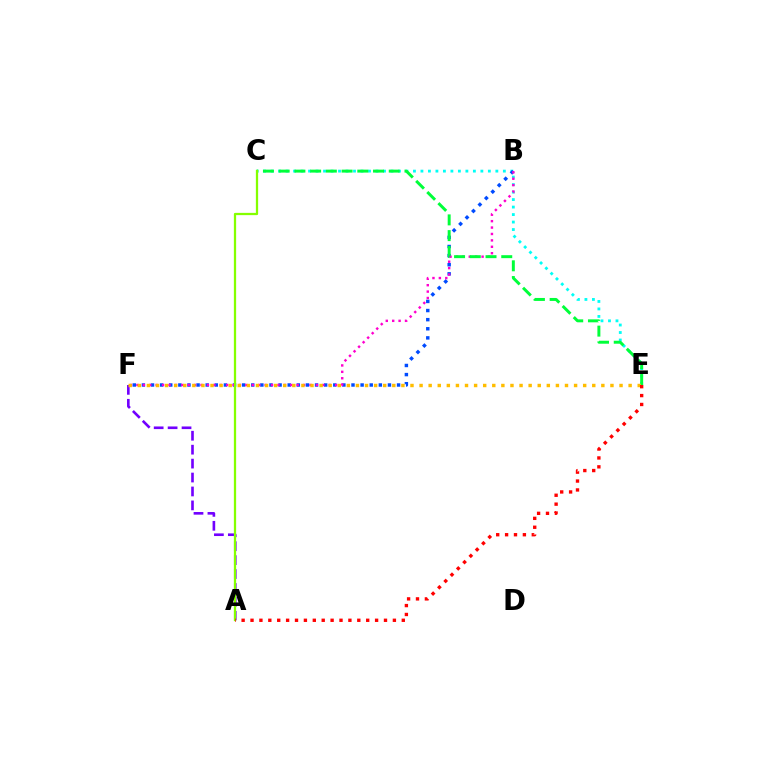{('A', 'F'): [{'color': '#7200ff', 'line_style': 'dashed', 'thickness': 1.89}], ('C', 'E'): [{'color': '#00fff6', 'line_style': 'dotted', 'thickness': 2.04}, {'color': '#00ff39', 'line_style': 'dashed', 'thickness': 2.14}], ('B', 'F'): [{'color': '#004bff', 'line_style': 'dotted', 'thickness': 2.48}, {'color': '#ff00cf', 'line_style': 'dotted', 'thickness': 1.74}], ('E', 'F'): [{'color': '#ffbd00', 'line_style': 'dotted', 'thickness': 2.47}], ('A', 'C'): [{'color': '#84ff00', 'line_style': 'solid', 'thickness': 1.63}], ('A', 'E'): [{'color': '#ff0000', 'line_style': 'dotted', 'thickness': 2.42}]}